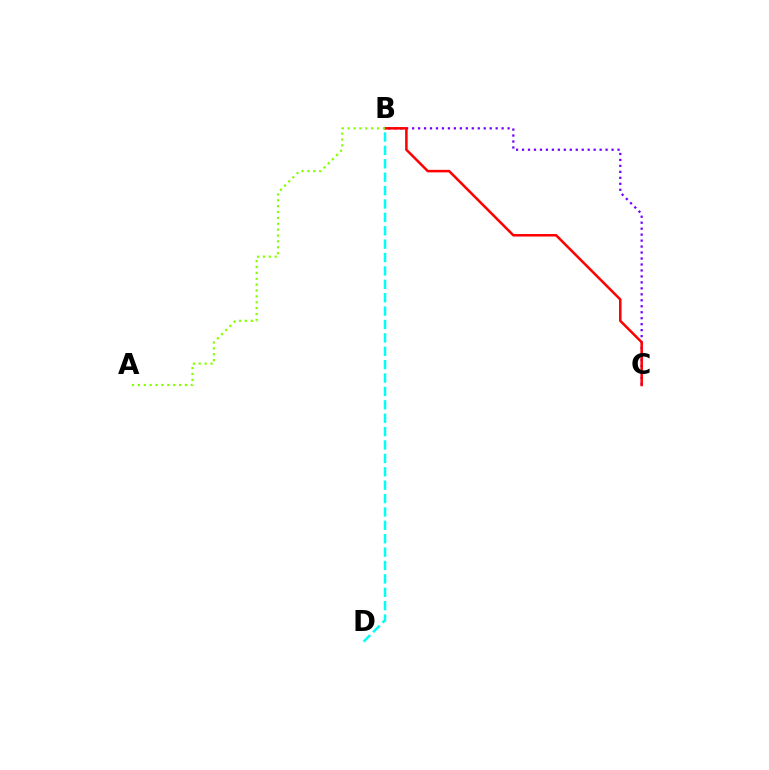{('B', 'C'): [{'color': '#7200ff', 'line_style': 'dotted', 'thickness': 1.62}, {'color': '#ff0000', 'line_style': 'solid', 'thickness': 1.81}], ('A', 'B'): [{'color': '#84ff00', 'line_style': 'dotted', 'thickness': 1.6}], ('B', 'D'): [{'color': '#00fff6', 'line_style': 'dashed', 'thickness': 1.82}]}